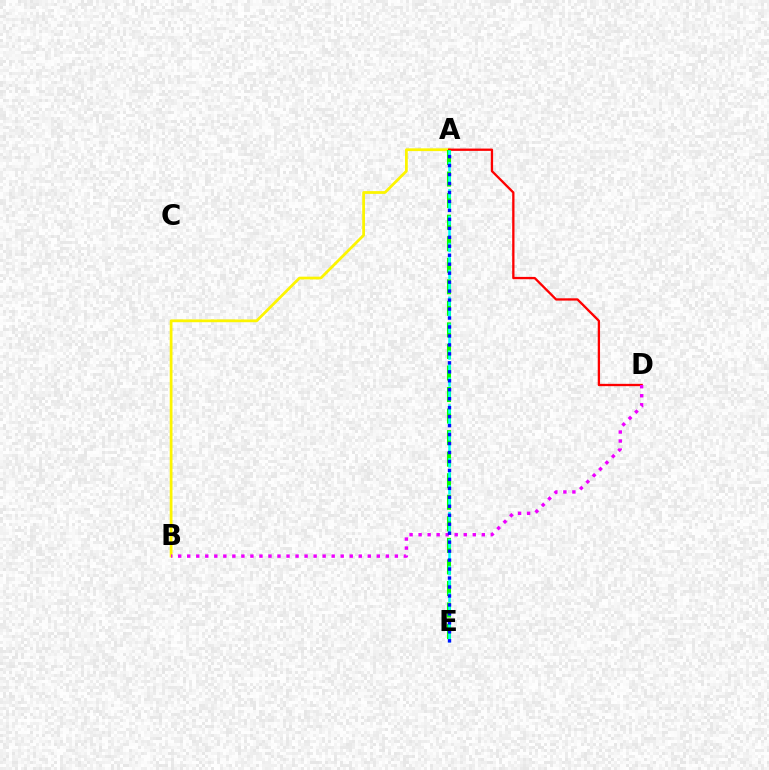{('A', 'B'): [{'color': '#fcf500', 'line_style': 'solid', 'thickness': 1.99}], ('A', 'D'): [{'color': '#ff0000', 'line_style': 'solid', 'thickness': 1.66}], ('A', 'E'): [{'color': '#08ff00', 'line_style': 'dashed', 'thickness': 2.93}, {'color': '#00fff6', 'line_style': 'dashed', 'thickness': 1.83}, {'color': '#0010ff', 'line_style': 'dotted', 'thickness': 2.44}], ('B', 'D'): [{'color': '#ee00ff', 'line_style': 'dotted', 'thickness': 2.45}]}